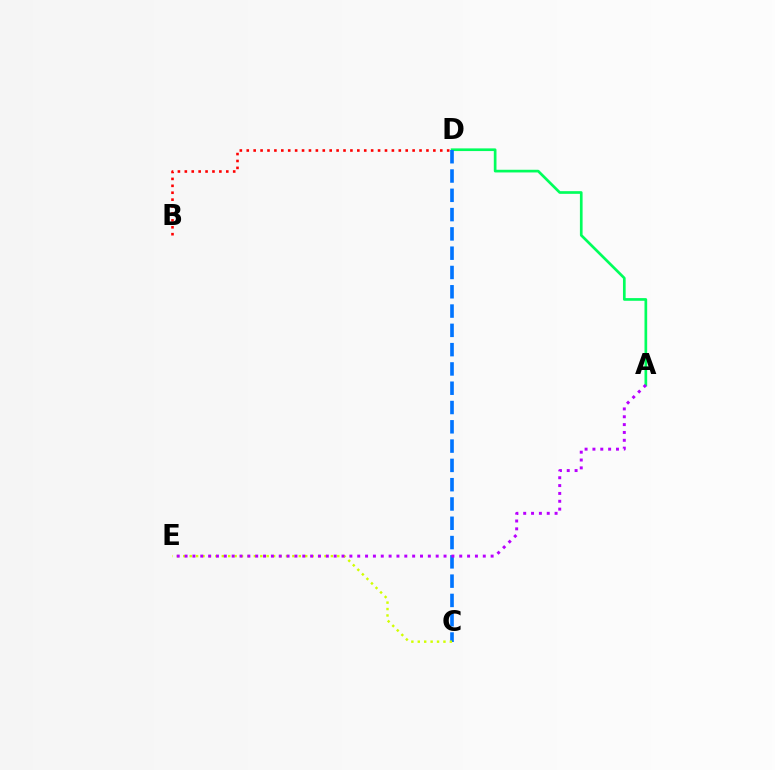{('A', 'D'): [{'color': '#00ff5c', 'line_style': 'solid', 'thickness': 1.93}], ('C', 'D'): [{'color': '#0074ff', 'line_style': 'dashed', 'thickness': 2.62}], ('B', 'D'): [{'color': '#ff0000', 'line_style': 'dotted', 'thickness': 1.88}], ('C', 'E'): [{'color': '#d1ff00', 'line_style': 'dotted', 'thickness': 1.74}], ('A', 'E'): [{'color': '#b900ff', 'line_style': 'dotted', 'thickness': 2.13}]}